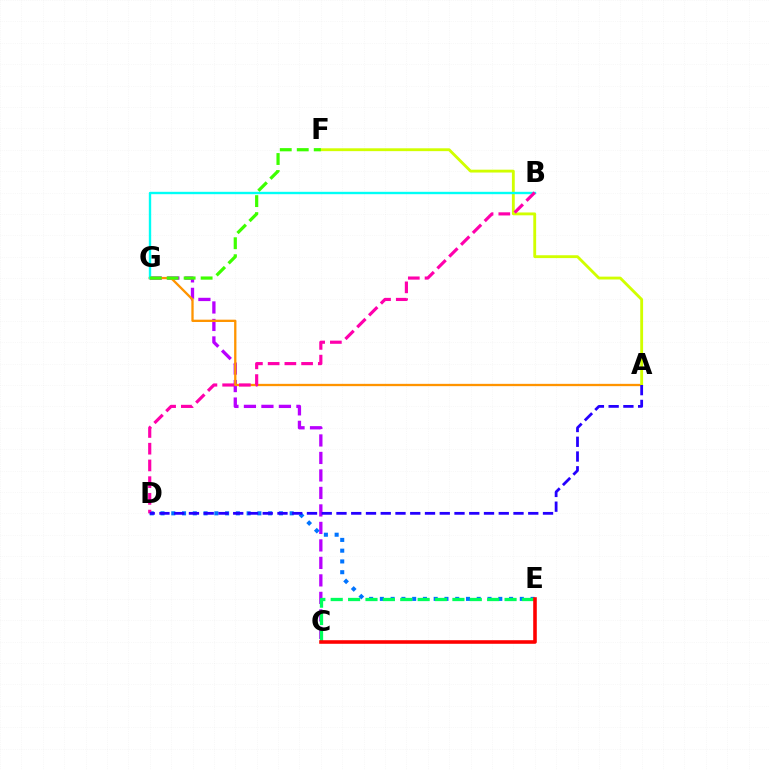{('C', 'G'): [{'color': '#b900ff', 'line_style': 'dashed', 'thickness': 2.38}], ('D', 'E'): [{'color': '#0074ff', 'line_style': 'dotted', 'thickness': 2.92}], ('A', 'G'): [{'color': '#ff9400', 'line_style': 'solid', 'thickness': 1.66}], ('A', 'F'): [{'color': '#d1ff00', 'line_style': 'solid', 'thickness': 2.05}], ('B', 'G'): [{'color': '#00fff6', 'line_style': 'solid', 'thickness': 1.72}], ('B', 'D'): [{'color': '#ff00ac', 'line_style': 'dashed', 'thickness': 2.27}], ('F', 'G'): [{'color': '#3dff00', 'line_style': 'dashed', 'thickness': 2.31}], ('A', 'D'): [{'color': '#2500ff', 'line_style': 'dashed', 'thickness': 2.0}], ('C', 'E'): [{'color': '#00ff5c', 'line_style': 'dashed', 'thickness': 2.36}, {'color': '#ff0000', 'line_style': 'solid', 'thickness': 2.58}]}